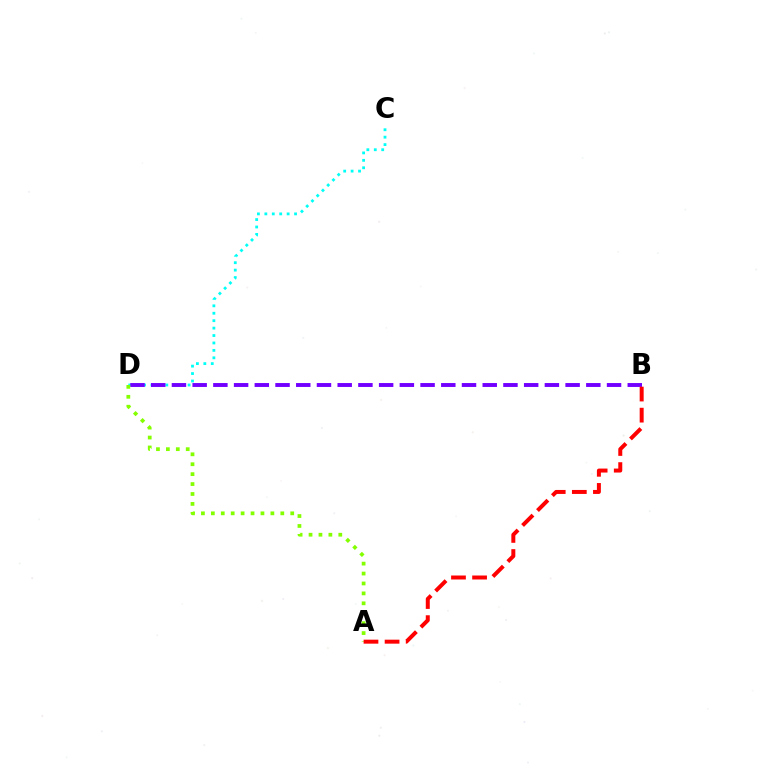{('C', 'D'): [{'color': '#00fff6', 'line_style': 'dotted', 'thickness': 2.02}], ('B', 'D'): [{'color': '#7200ff', 'line_style': 'dashed', 'thickness': 2.81}], ('A', 'D'): [{'color': '#84ff00', 'line_style': 'dotted', 'thickness': 2.7}], ('A', 'B'): [{'color': '#ff0000', 'line_style': 'dashed', 'thickness': 2.87}]}